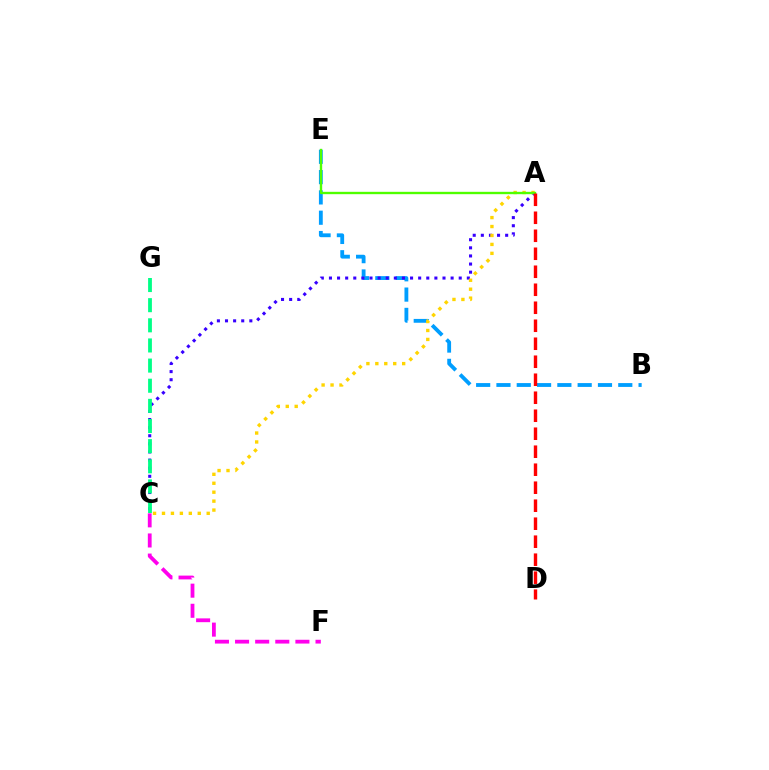{('B', 'E'): [{'color': '#009eff', 'line_style': 'dashed', 'thickness': 2.76}], ('A', 'C'): [{'color': '#3700ff', 'line_style': 'dotted', 'thickness': 2.2}, {'color': '#ffd500', 'line_style': 'dotted', 'thickness': 2.43}], ('A', 'E'): [{'color': '#4fff00', 'line_style': 'solid', 'thickness': 1.7}], ('C', 'G'): [{'color': '#00ff86', 'line_style': 'dashed', 'thickness': 2.74}], ('C', 'F'): [{'color': '#ff00ed', 'line_style': 'dashed', 'thickness': 2.73}], ('A', 'D'): [{'color': '#ff0000', 'line_style': 'dashed', 'thickness': 2.44}]}